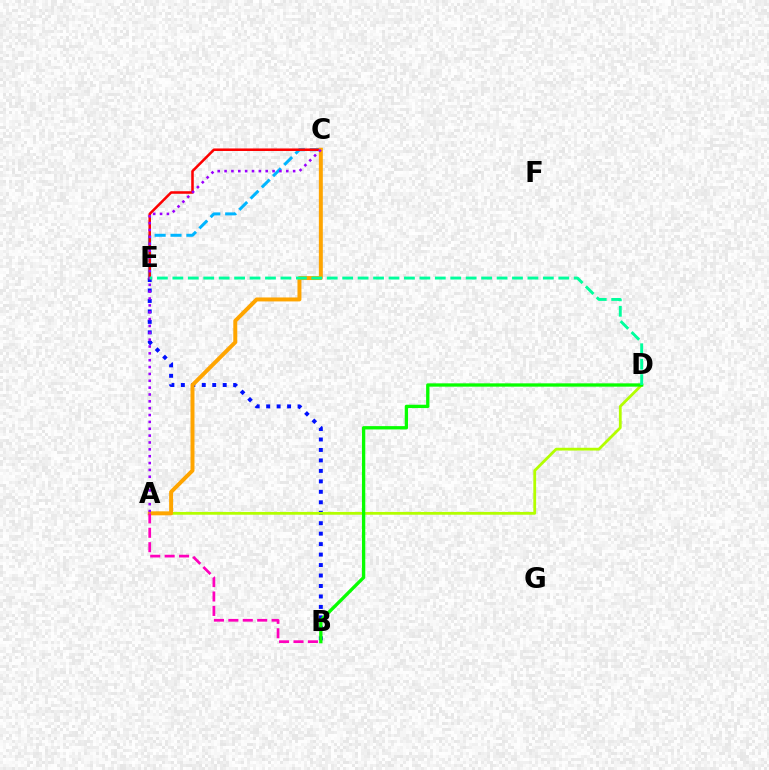{('C', 'E'): [{'color': '#00b5ff', 'line_style': 'dashed', 'thickness': 2.16}, {'color': '#ff0000', 'line_style': 'solid', 'thickness': 1.83}], ('B', 'E'): [{'color': '#0010ff', 'line_style': 'dotted', 'thickness': 2.84}], ('A', 'D'): [{'color': '#b3ff00', 'line_style': 'solid', 'thickness': 2.01}], ('A', 'C'): [{'color': '#ffa500', 'line_style': 'solid', 'thickness': 2.85}, {'color': '#9b00ff', 'line_style': 'dotted', 'thickness': 1.86}], ('B', 'D'): [{'color': '#08ff00', 'line_style': 'solid', 'thickness': 2.39}], ('D', 'E'): [{'color': '#00ff9d', 'line_style': 'dashed', 'thickness': 2.1}], ('A', 'B'): [{'color': '#ff00bd', 'line_style': 'dashed', 'thickness': 1.96}]}